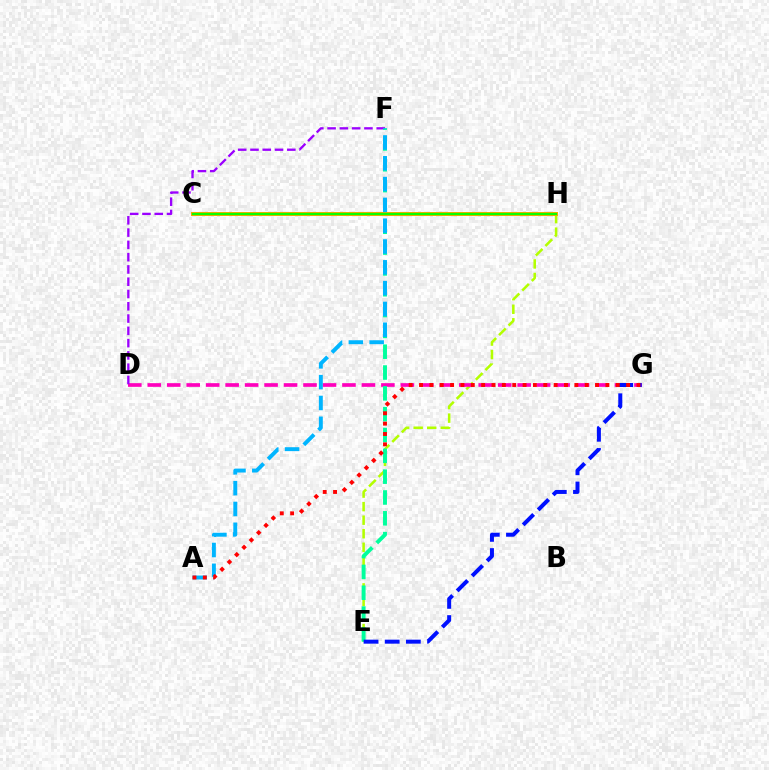{('E', 'H'): [{'color': '#b3ff00', 'line_style': 'dashed', 'thickness': 1.84}], ('D', 'G'): [{'color': '#ff00bd', 'line_style': 'dashed', 'thickness': 2.64}], ('D', 'F'): [{'color': '#9b00ff', 'line_style': 'dashed', 'thickness': 1.67}], ('E', 'F'): [{'color': '#00ff9d', 'line_style': 'dashed', 'thickness': 2.83}], ('C', 'H'): [{'color': '#ffa500', 'line_style': 'solid', 'thickness': 2.9}, {'color': '#08ff00', 'line_style': 'solid', 'thickness': 1.63}], ('A', 'F'): [{'color': '#00b5ff', 'line_style': 'dashed', 'thickness': 2.83}], ('E', 'G'): [{'color': '#0010ff', 'line_style': 'dashed', 'thickness': 2.88}], ('A', 'G'): [{'color': '#ff0000', 'line_style': 'dotted', 'thickness': 2.81}]}